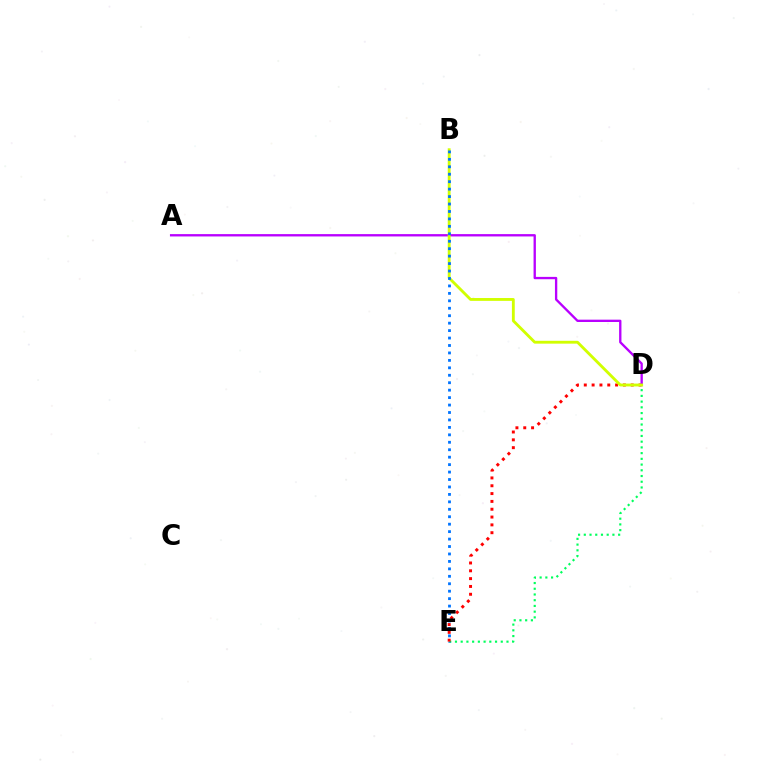{('D', 'E'): [{'color': '#00ff5c', 'line_style': 'dotted', 'thickness': 1.56}, {'color': '#ff0000', 'line_style': 'dotted', 'thickness': 2.13}], ('A', 'D'): [{'color': '#b900ff', 'line_style': 'solid', 'thickness': 1.68}], ('B', 'D'): [{'color': '#d1ff00', 'line_style': 'solid', 'thickness': 2.05}], ('B', 'E'): [{'color': '#0074ff', 'line_style': 'dotted', 'thickness': 2.02}]}